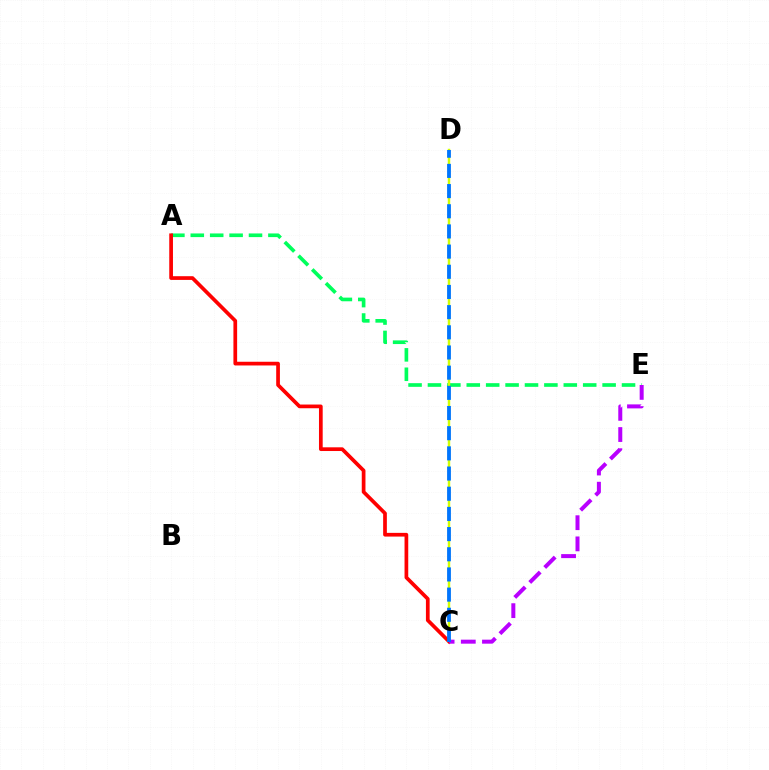{('A', 'E'): [{'color': '#00ff5c', 'line_style': 'dashed', 'thickness': 2.64}], ('C', 'D'): [{'color': '#d1ff00', 'line_style': 'solid', 'thickness': 1.76}, {'color': '#0074ff', 'line_style': 'dashed', 'thickness': 2.74}], ('A', 'C'): [{'color': '#ff0000', 'line_style': 'solid', 'thickness': 2.67}], ('C', 'E'): [{'color': '#b900ff', 'line_style': 'dashed', 'thickness': 2.88}]}